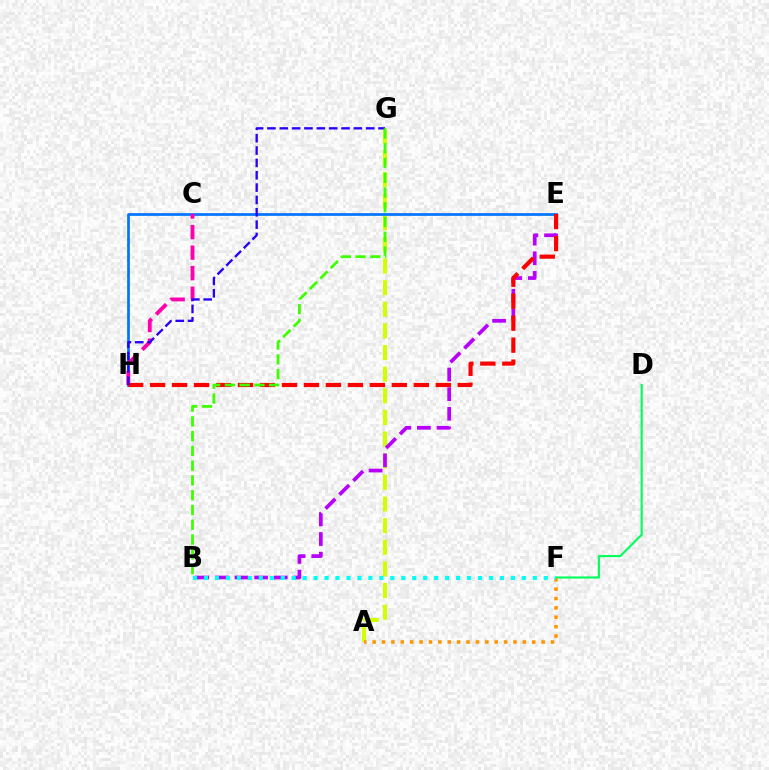{('D', 'F'): [{'color': '#00ff5c', 'line_style': 'solid', 'thickness': 1.53}], ('A', 'G'): [{'color': '#d1ff00', 'line_style': 'dashed', 'thickness': 2.94}], ('A', 'F'): [{'color': '#ff9400', 'line_style': 'dotted', 'thickness': 2.55}], ('B', 'E'): [{'color': '#b900ff', 'line_style': 'dashed', 'thickness': 2.67}], ('B', 'F'): [{'color': '#00fff6', 'line_style': 'dotted', 'thickness': 2.98}], ('E', 'H'): [{'color': '#0074ff', 'line_style': 'solid', 'thickness': 1.95}, {'color': '#ff0000', 'line_style': 'dashed', 'thickness': 2.99}], ('C', 'H'): [{'color': '#ff00ac', 'line_style': 'dashed', 'thickness': 2.79}], ('G', 'H'): [{'color': '#2500ff', 'line_style': 'dashed', 'thickness': 1.68}], ('B', 'G'): [{'color': '#3dff00', 'line_style': 'dashed', 'thickness': 2.01}]}